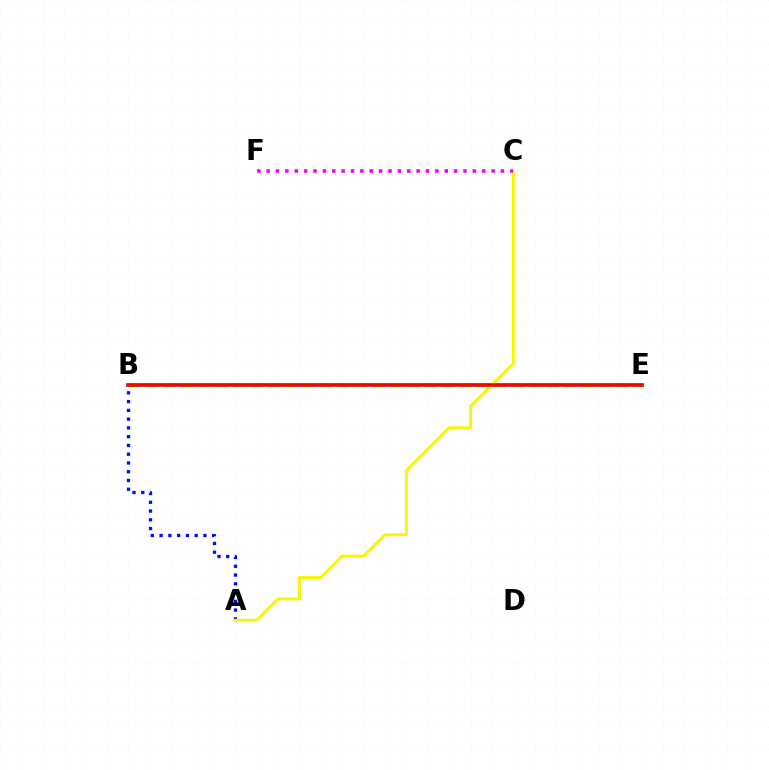{('A', 'B'): [{'color': '#0010ff', 'line_style': 'dotted', 'thickness': 2.38}], ('B', 'E'): [{'color': '#00fff6', 'line_style': 'solid', 'thickness': 2.88}, {'color': '#08ff00', 'line_style': 'dashed', 'thickness': 2.37}, {'color': '#ff0000', 'line_style': 'solid', 'thickness': 2.56}], ('A', 'C'): [{'color': '#fcf500', 'line_style': 'solid', 'thickness': 2.1}], ('C', 'F'): [{'color': '#ee00ff', 'line_style': 'dotted', 'thickness': 2.55}]}